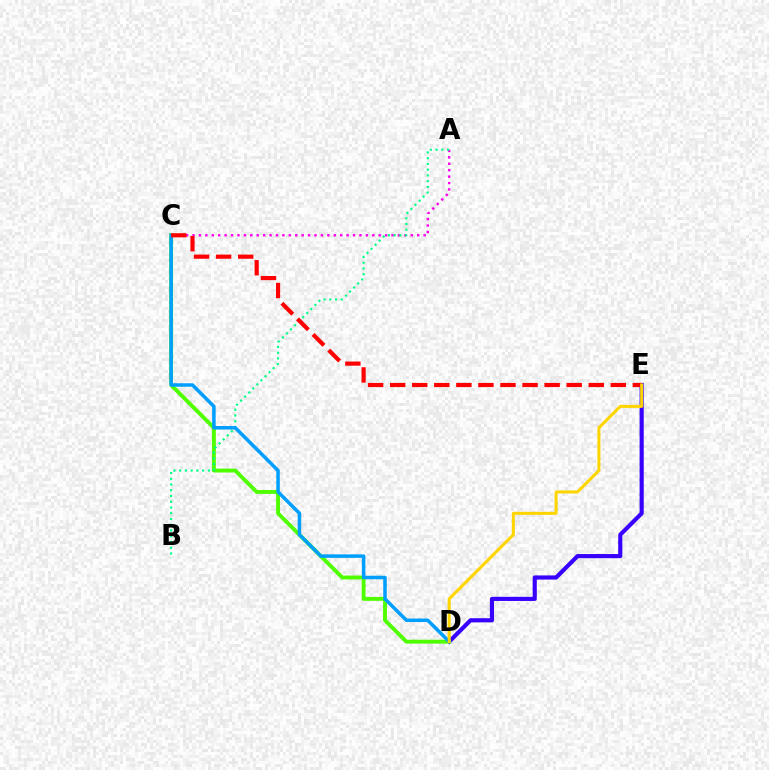{('D', 'E'): [{'color': '#3700ff', 'line_style': 'solid', 'thickness': 2.98}, {'color': '#ffd500', 'line_style': 'solid', 'thickness': 2.18}], ('A', 'C'): [{'color': '#ff00ed', 'line_style': 'dotted', 'thickness': 1.74}], ('C', 'D'): [{'color': '#4fff00', 'line_style': 'solid', 'thickness': 2.8}, {'color': '#009eff', 'line_style': 'solid', 'thickness': 2.53}], ('A', 'B'): [{'color': '#00ff86', 'line_style': 'dotted', 'thickness': 1.56}], ('C', 'E'): [{'color': '#ff0000', 'line_style': 'dashed', 'thickness': 3.0}]}